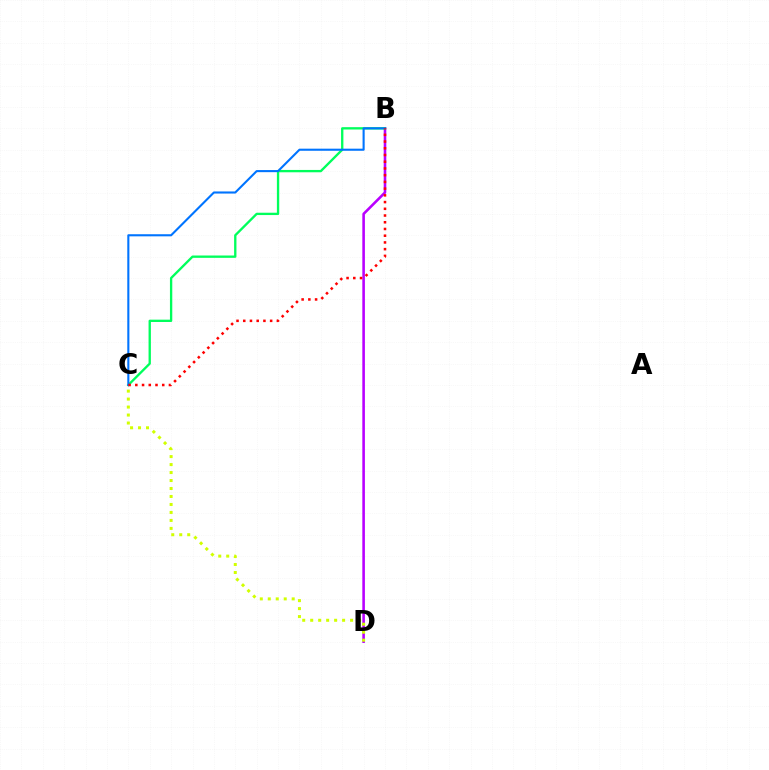{('B', 'D'): [{'color': '#b900ff', 'line_style': 'solid', 'thickness': 1.86}], ('B', 'C'): [{'color': '#00ff5c', 'line_style': 'solid', 'thickness': 1.68}, {'color': '#0074ff', 'line_style': 'solid', 'thickness': 1.51}, {'color': '#ff0000', 'line_style': 'dotted', 'thickness': 1.83}], ('C', 'D'): [{'color': '#d1ff00', 'line_style': 'dotted', 'thickness': 2.17}]}